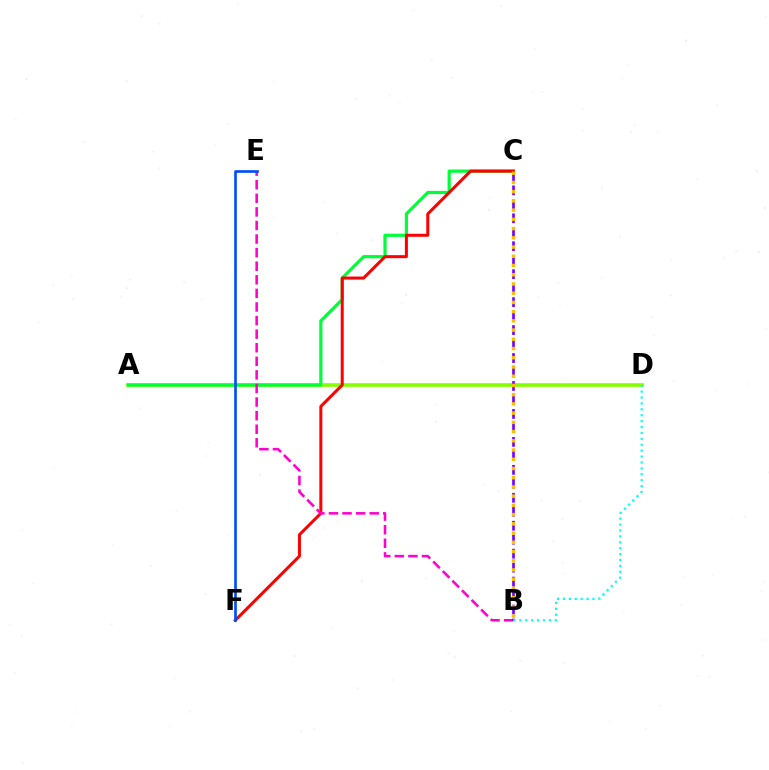{('A', 'D'): [{'color': '#84ff00', 'line_style': 'solid', 'thickness': 2.61}], ('A', 'C'): [{'color': '#00ff39', 'line_style': 'solid', 'thickness': 2.31}], ('C', 'F'): [{'color': '#ff0000', 'line_style': 'solid', 'thickness': 2.17}], ('B', 'E'): [{'color': '#ff00cf', 'line_style': 'dashed', 'thickness': 1.85}], ('B', 'C'): [{'color': '#7200ff', 'line_style': 'dashed', 'thickness': 1.9}, {'color': '#ffbd00', 'line_style': 'dotted', 'thickness': 2.51}], ('E', 'F'): [{'color': '#004bff', 'line_style': 'solid', 'thickness': 1.9}], ('B', 'D'): [{'color': '#00fff6', 'line_style': 'dotted', 'thickness': 1.61}]}